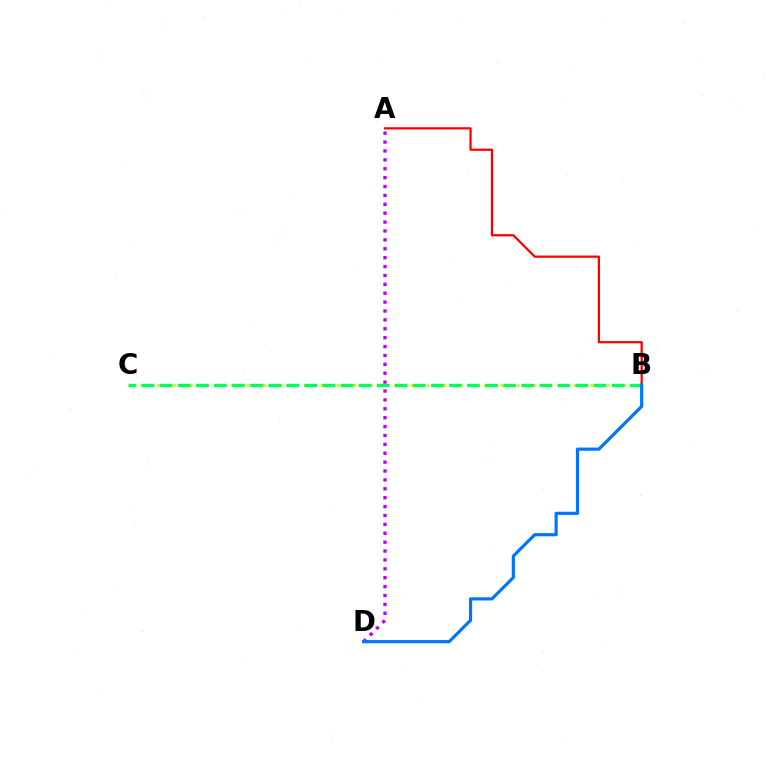{('B', 'C'): [{'color': '#d1ff00', 'line_style': 'dotted', 'thickness': 2.22}, {'color': '#00ff5c', 'line_style': 'dashed', 'thickness': 2.46}], ('A', 'D'): [{'color': '#b900ff', 'line_style': 'dotted', 'thickness': 2.42}], ('A', 'B'): [{'color': '#ff0000', 'line_style': 'solid', 'thickness': 1.63}], ('B', 'D'): [{'color': '#0074ff', 'line_style': 'solid', 'thickness': 2.28}]}